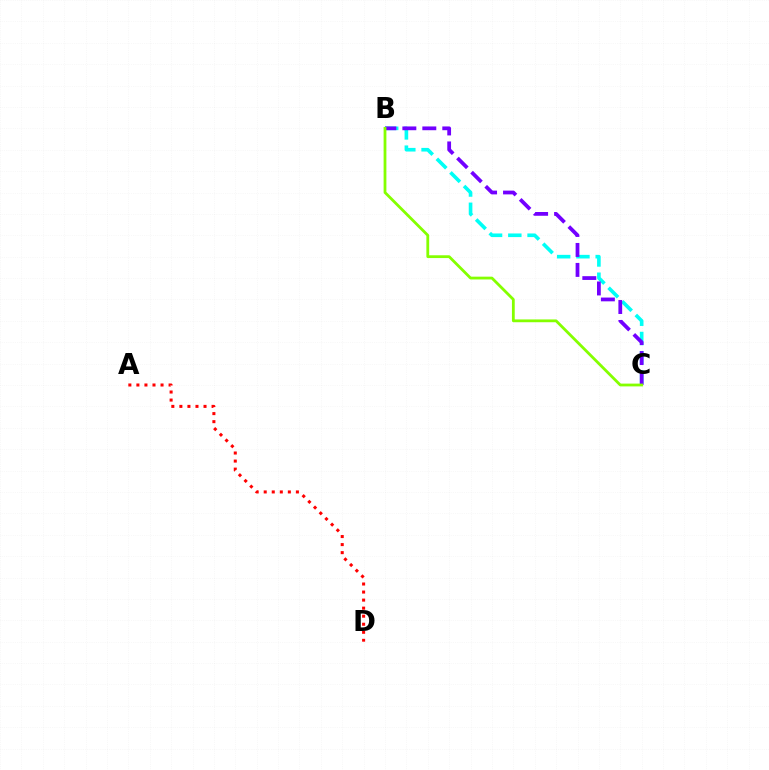{('A', 'D'): [{'color': '#ff0000', 'line_style': 'dotted', 'thickness': 2.19}], ('B', 'C'): [{'color': '#00fff6', 'line_style': 'dashed', 'thickness': 2.61}, {'color': '#7200ff', 'line_style': 'dashed', 'thickness': 2.71}, {'color': '#84ff00', 'line_style': 'solid', 'thickness': 2.01}]}